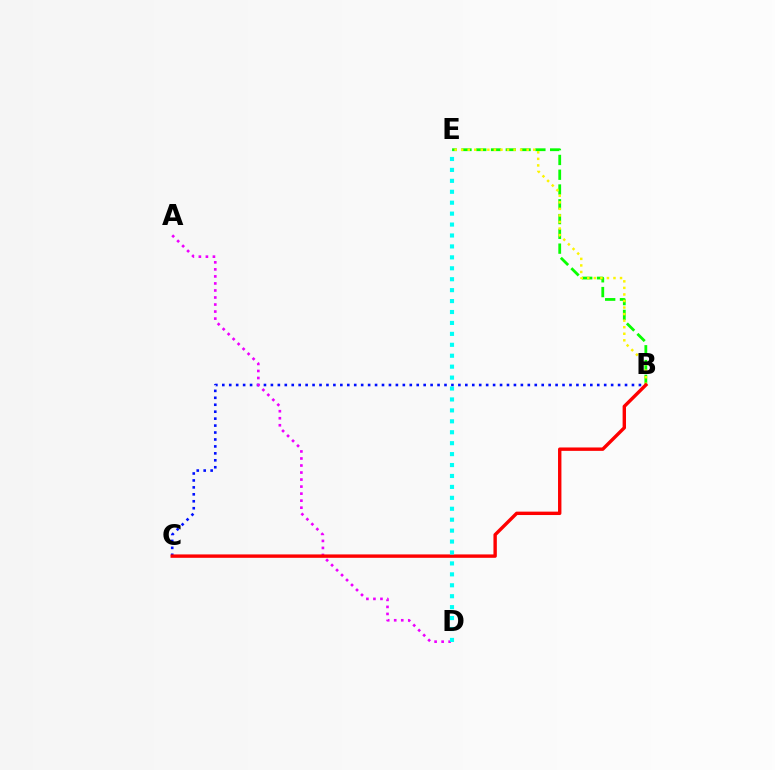{('B', 'E'): [{'color': '#08ff00', 'line_style': 'dashed', 'thickness': 2.01}, {'color': '#fcf500', 'line_style': 'dotted', 'thickness': 1.78}], ('B', 'C'): [{'color': '#0010ff', 'line_style': 'dotted', 'thickness': 1.89}, {'color': '#ff0000', 'line_style': 'solid', 'thickness': 2.44}], ('A', 'D'): [{'color': '#ee00ff', 'line_style': 'dotted', 'thickness': 1.91}], ('D', 'E'): [{'color': '#00fff6', 'line_style': 'dotted', 'thickness': 2.97}]}